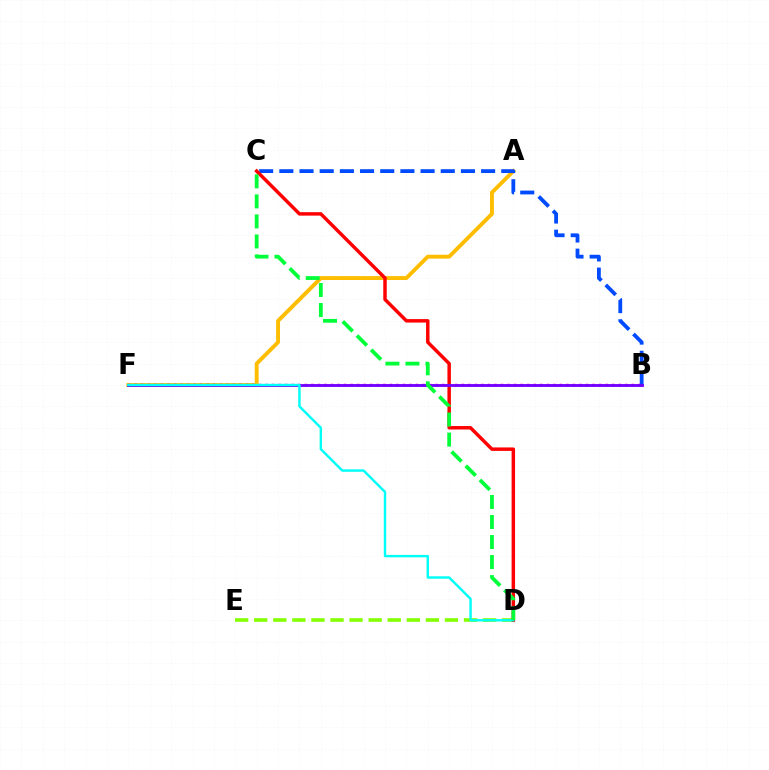{('A', 'F'): [{'color': '#ffbd00', 'line_style': 'solid', 'thickness': 2.81}], ('D', 'E'): [{'color': '#84ff00', 'line_style': 'dashed', 'thickness': 2.59}], ('B', 'C'): [{'color': '#004bff', 'line_style': 'dashed', 'thickness': 2.74}], ('B', 'F'): [{'color': '#ff00cf', 'line_style': 'dotted', 'thickness': 1.78}, {'color': '#7200ff', 'line_style': 'solid', 'thickness': 2.06}], ('C', 'D'): [{'color': '#ff0000', 'line_style': 'solid', 'thickness': 2.49}, {'color': '#00ff39', 'line_style': 'dashed', 'thickness': 2.72}], ('D', 'F'): [{'color': '#00fff6', 'line_style': 'solid', 'thickness': 1.75}]}